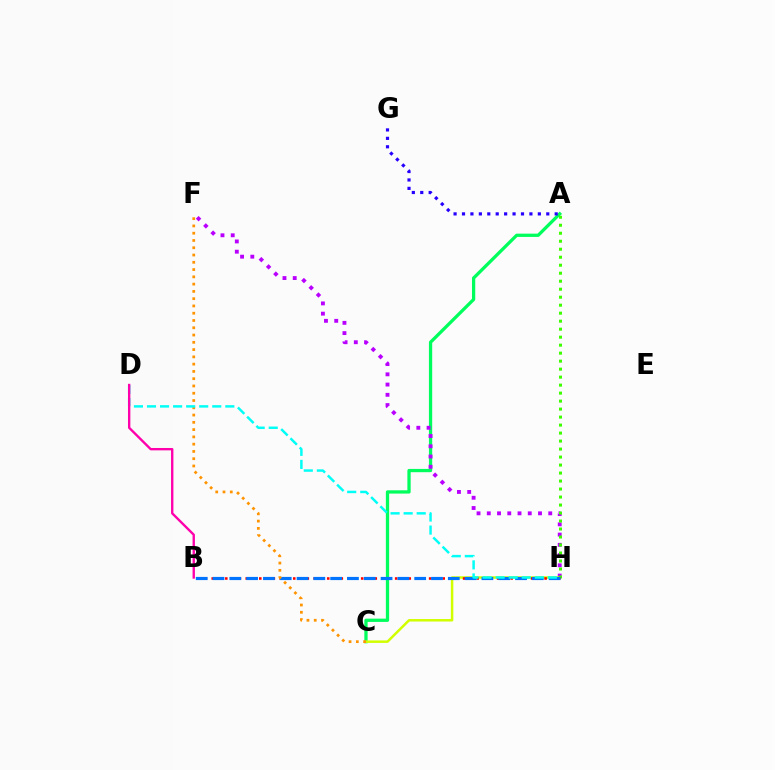{('A', 'C'): [{'color': '#00ff5c', 'line_style': 'solid', 'thickness': 2.36}], ('F', 'H'): [{'color': '#b900ff', 'line_style': 'dotted', 'thickness': 2.78}], ('C', 'H'): [{'color': '#d1ff00', 'line_style': 'solid', 'thickness': 1.8}], ('A', 'H'): [{'color': '#3dff00', 'line_style': 'dotted', 'thickness': 2.17}], ('B', 'H'): [{'color': '#ff0000', 'line_style': 'dotted', 'thickness': 1.85}, {'color': '#0074ff', 'line_style': 'dashed', 'thickness': 2.28}], ('A', 'G'): [{'color': '#2500ff', 'line_style': 'dotted', 'thickness': 2.29}], ('C', 'F'): [{'color': '#ff9400', 'line_style': 'dotted', 'thickness': 1.98}], ('D', 'H'): [{'color': '#00fff6', 'line_style': 'dashed', 'thickness': 1.77}], ('B', 'D'): [{'color': '#ff00ac', 'line_style': 'solid', 'thickness': 1.7}]}